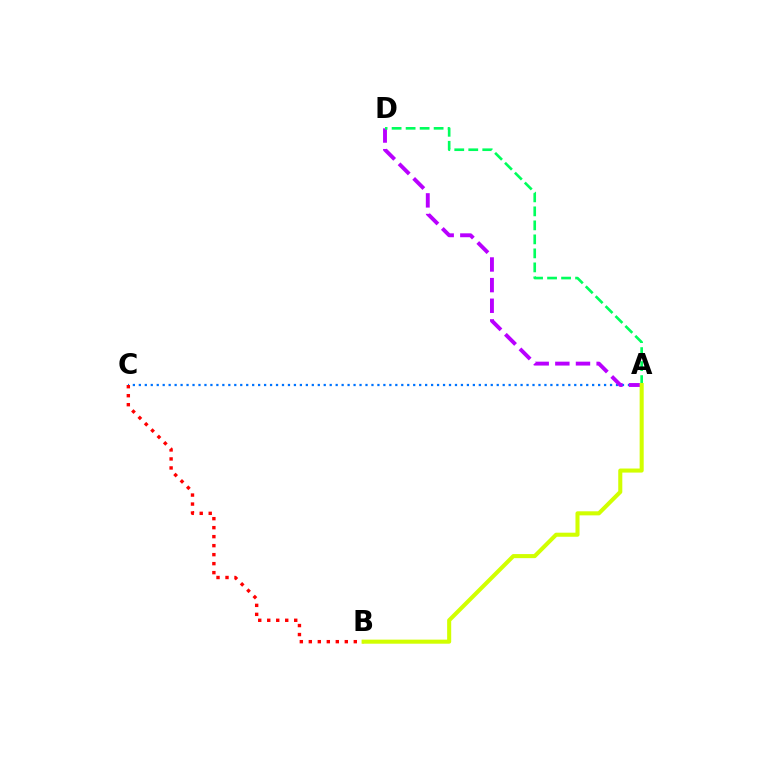{('A', 'C'): [{'color': '#0074ff', 'line_style': 'dotted', 'thickness': 1.62}], ('B', 'C'): [{'color': '#ff0000', 'line_style': 'dotted', 'thickness': 2.44}], ('A', 'D'): [{'color': '#b900ff', 'line_style': 'dashed', 'thickness': 2.8}, {'color': '#00ff5c', 'line_style': 'dashed', 'thickness': 1.9}], ('A', 'B'): [{'color': '#d1ff00', 'line_style': 'solid', 'thickness': 2.93}]}